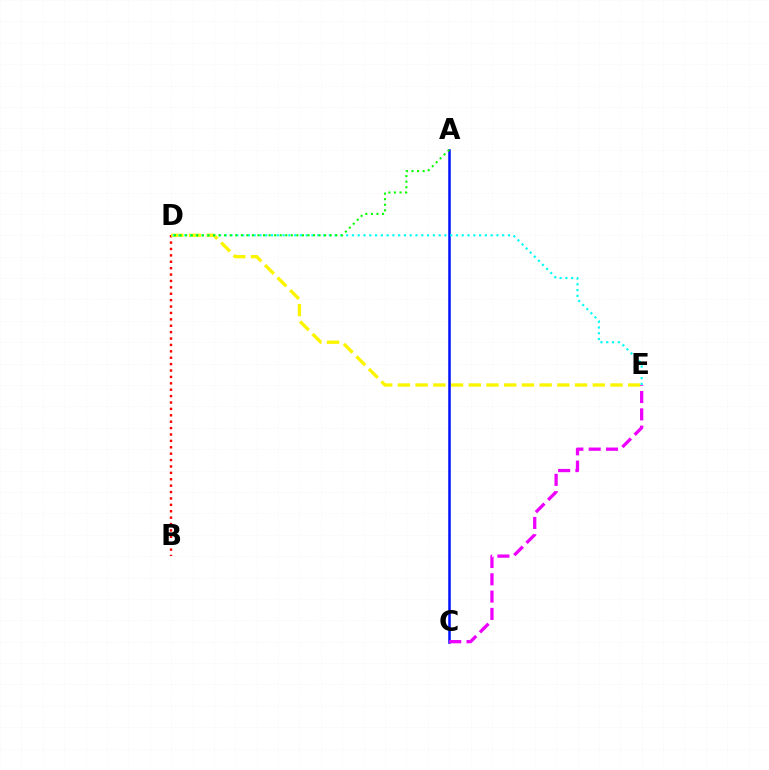{('B', 'D'): [{'color': '#ff0000', 'line_style': 'dotted', 'thickness': 1.74}], ('D', 'E'): [{'color': '#fcf500', 'line_style': 'dashed', 'thickness': 2.41}, {'color': '#00fff6', 'line_style': 'dotted', 'thickness': 1.57}], ('A', 'C'): [{'color': '#0010ff', 'line_style': 'solid', 'thickness': 1.8}], ('C', 'E'): [{'color': '#ee00ff', 'line_style': 'dashed', 'thickness': 2.35}], ('A', 'D'): [{'color': '#08ff00', 'line_style': 'dotted', 'thickness': 1.51}]}